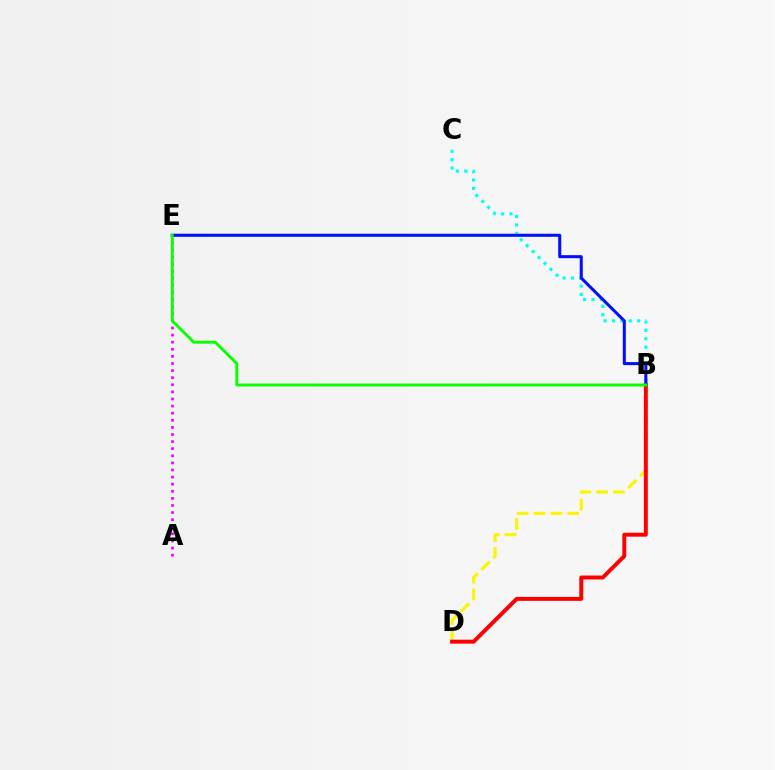{('B', 'C'): [{'color': '#00fff6', 'line_style': 'dotted', 'thickness': 2.28}], ('B', 'D'): [{'color': '#fcf500', 'line_style': 'dashed', 'thickness': 2.28}, {'color': '#ff0000', 'line_style': 'solid', 'thickness': 2.84}], ('A', 'E'): [{'color': '#ee00ff', 'line_style': 'dotted', 'thickness': 1.93}], ('B', 'E'): [{'color': '#0010ff', 'line_style': 'solid', 'thickness': 2.19}, {'color': '#08ff00', 'line_style': 'solid', 'thickness': 2.09}]}